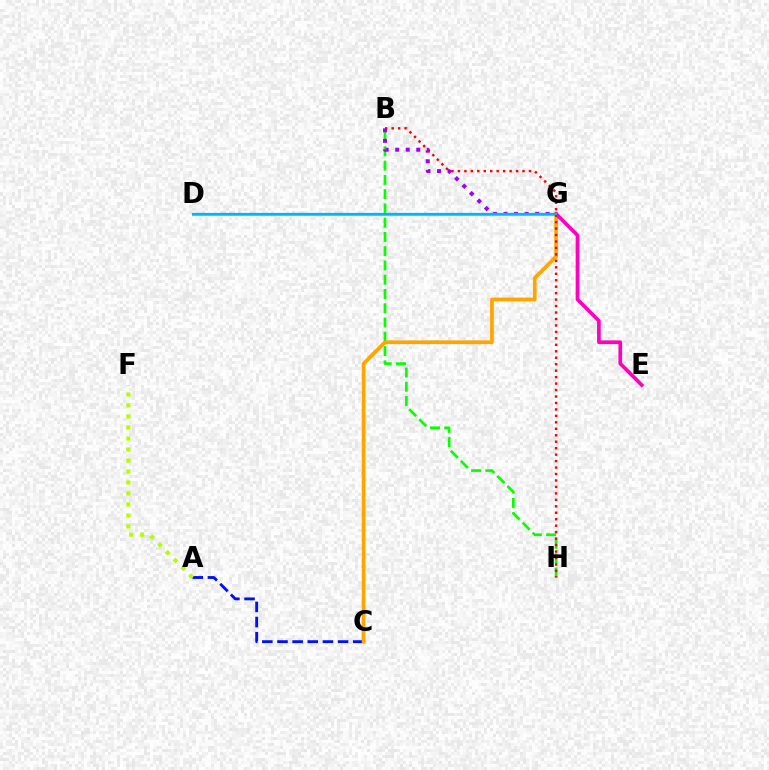{('B', 'H'): [{'color': '#08ff00', 'line_style': 'dashed', 'thickness': 1.94}, {'color': '#ff0000', 'line_style': 'dotted', 'thickness': 1.75}], ('A', 'C'): [{'color': '#0010ff', 'line_style': 'dashed', 'thickness': 2.06}], ('C', 'G'): [{'color': '#ffa500', 'line_style': 'solid', 'thickness': 2.67}], ('B', 'G'): [{'color': '#9b00ff', 'line_style': 'dotted', 'thickness': 2.86}], ('D', 'G'): [{'color': '#00ff9d', 'line_style': 'solid', 'thickness': 2.2}, {'color': '#00b5ff', 'line_style': 'solid', 'thickness': 1.61}], ('E', 'G'): [{'color': '#ff00bd', 'line_style': 'solid', 'thickness': 2.65}], ('A', 'F'): [{'color': '#b3ff00', 'line_style': 'dotted', 'thickness': 2.99}]}